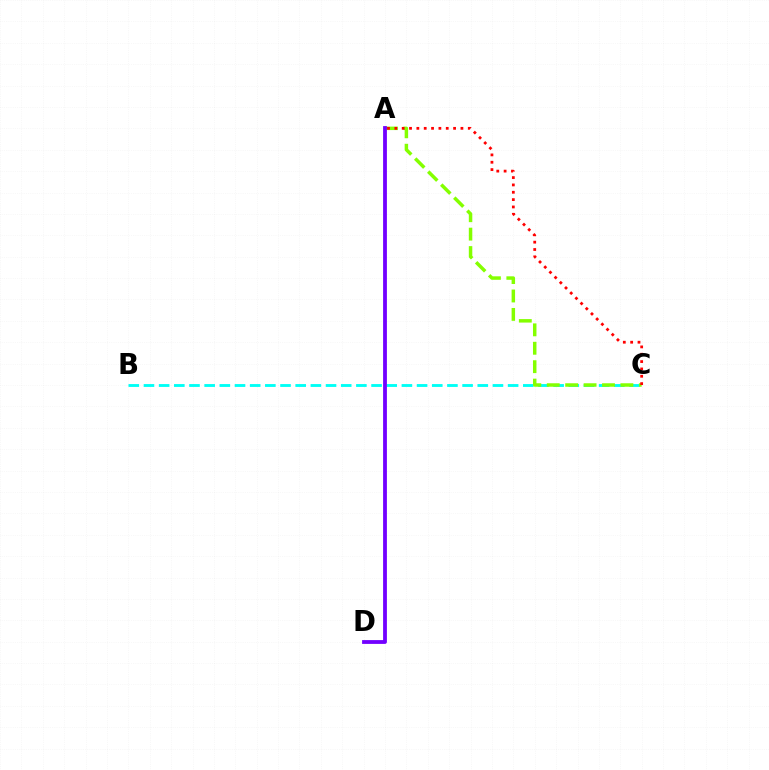{('B', 'C'): [{'color': '#00fff6', 'line_style': 'dashed', 'thickness': 2.06}], ('A', 'C'): [{'color': '#84ff00', 'line_style': 'dashed', 'thickness': 2.5}, {'color': '#ff0000', 'line_style': 'dotted', 'thickness': 2.0}], ('A', 'D'): [{'color': '#7200ff', 'line_style': 'solid', 'thickness': 2.74}]}